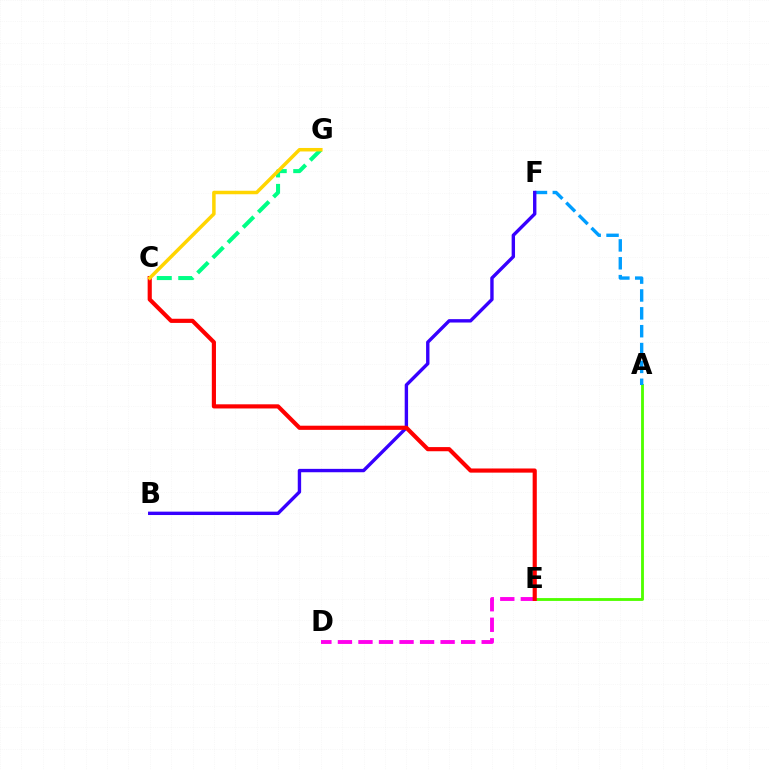{('A', 'E'): [{'color': '#4fff00', 'line_style': 'solid', 'thickness': 2.05}], ('C', 'G'): [{'color': '#00ff86', 'line_style': 'dashed', 'thickness': 2.92}, {'color': '#ffd500', 'line_style': 'solid', 'thickness': 2.52}], ('A', 'F'): [{'color': '#009eff', 'line_style': 'dashed', 'thickness': 2.43}], ('B', 'F'): [{'color': '#3700ff', 'line_style': 'solid', 'thickness': 2.44}], ('D', 'E'): [{'color': '#ff00ed', 'line_style': 'dashed', 'thickness': 2.79}], ('C', 'E'): [{'color': '#ff0000', 'line_style': 'solid', 'thickness': 2.99}]}